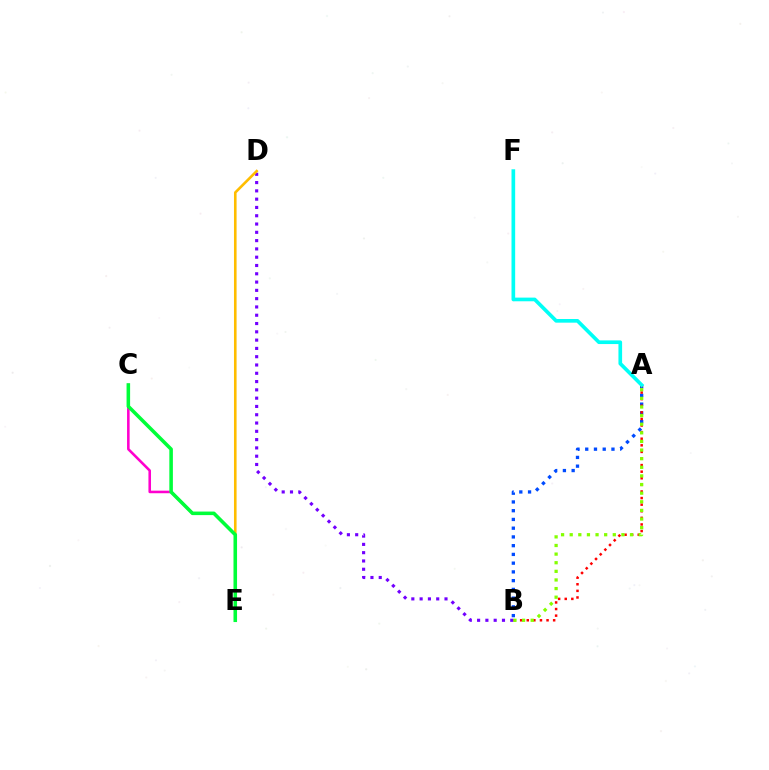{('C', 'E'): [{'color': '#ff00cf', 'line_style': 'solid', 'thickness': 1.85}, {'color': '#00ff39', 'line_style': 'solid', 'thickness': 2.56}], ('A', 'B'): [{'color': '#004bff', 'line_style': 'dotted', 'thickness': 2.38}, {'color': '#ff0000', 'line_style': 'dotted', 'thickness': 1.79}, {'color': '#84ff00', 'line_style': 'dotted', 'thickness': 2.34}], ('B', 'D'): [{'color': '#7200ff', 'line_style': 'dotted', 'thickness': 2.25}], ('D', 'E'): [{'color': '#ffbd00', 'line_style': 'solid', 'thickness': 1.88}], ('A', 'F'): [{'color': '#00fff6', 'line_style': 'solid', 'thickness': 2.64}]}